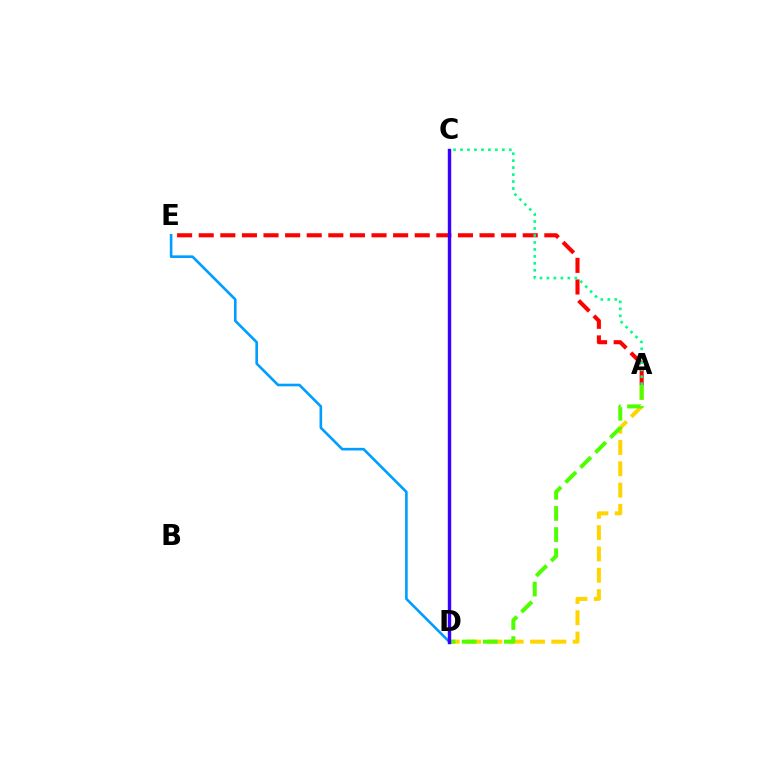{('A', 'D'): [{'color': '#ffd500', 'line_style': 'dashed', 'thickness': 2.89}, {'color': '#4fff00', 'line_style': 'dashed', 'thickness': 2.87}], ('D', 'E'): [{'color': '#009eff', 'line_style': 'solid', 'thickness': 1.89}], ('A', 'E'): [{'color': '#ff0000', 'line_style': 'dashed', 'thickness': 2.93}], ('C', 'D'): [{'color': '#ff00ed', 'line_style': 'dotted', 'thickness': 1.81}, {'color': '#3700ff', 'line_style': 'solid', 'thickness': 2.46}], ('A', 'C'): [{'color': '#00ff86', 'line_style': 'dotted', 'thickness': 1.89}]}